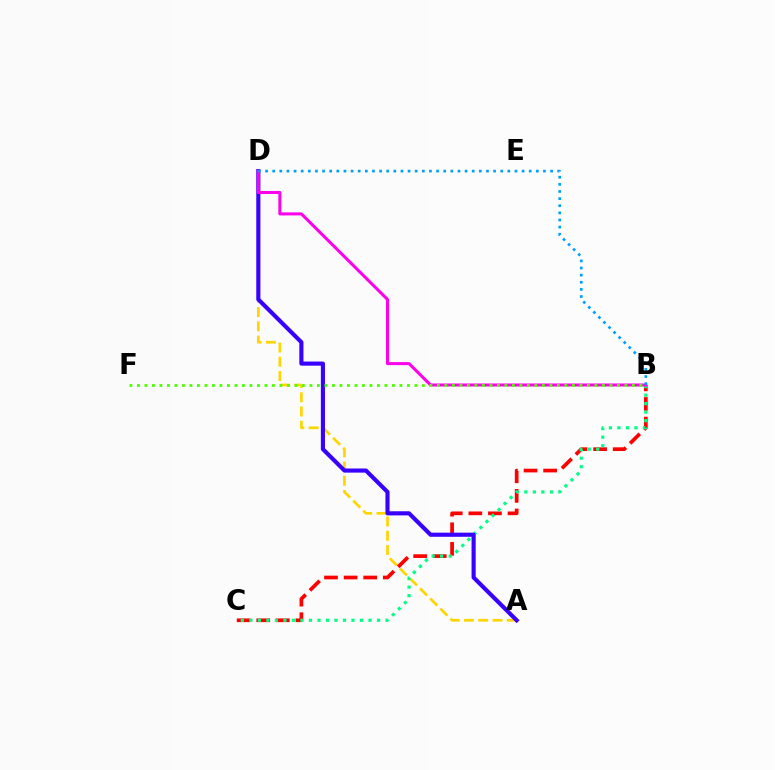{('A', 'D'): [{'color': '#ffd500', 'line_style': 'dashed', 'thickness': 1.94}, {'color': '#3700ff', 'line_style': 'solid', 'thickness': 2.97}], ('B', 'C'): [{'color': '#ff0000', 'line_style': 'dashed', 'thickness': 2.66}, {'color': '#00ff86', 'line_style': 'dotted', 'thickness': 2.31}], ('B', 'D'): [{'color': '#ff00ed', 'line_style': 'solid', 'thickness': 2.19}, {'color': '#009eff', 'line_style': 'dotted', 'thickness': 1.94}], ('B', 'F'): [{'color': '#4fff00', 'line_style': 'dotted', 'thickness': 2.04}]}